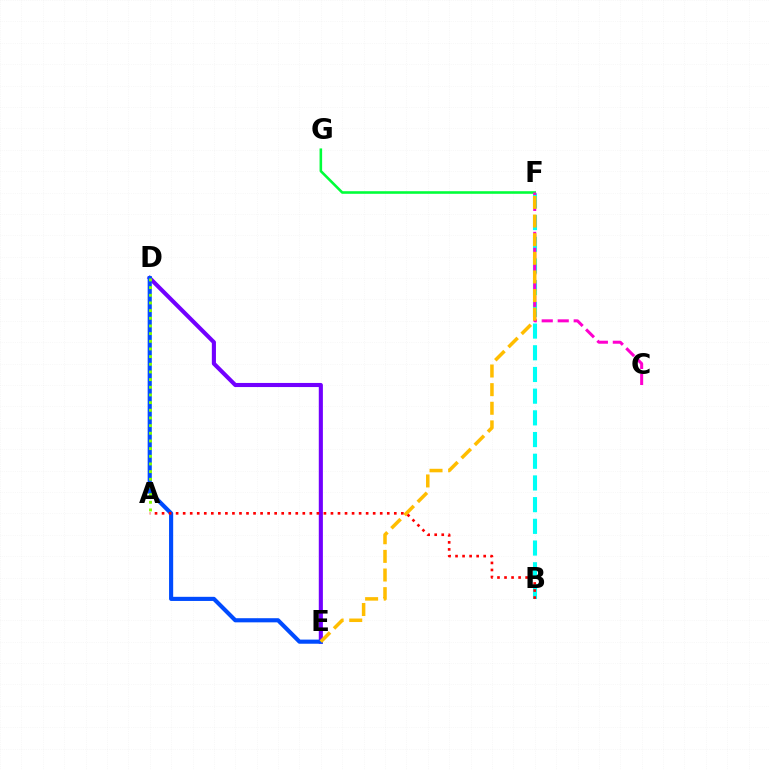{('F', 'G'): [{'color': '#00ff39', 'line_style': 'solid', 'thickness': 1.86}], ('D', 'E'): [{'color': '#7200ff', 'line_style': 'solid', 'thickness': 2.96}, {'color': '#004bff', 'line_style': 'solid', 'thickness': 2.97}], ('B', 'F'): [{'color': '#00fff6', 'line_style': 'dashed', 'thickness': 2.95}], ('C', 'F'): [{'color': '#ff00cf', 'line_style': 'dashed', 'thickness': 2.17}], ('E', 'F'): [{'color': '#ffbd00', 'line_style': 'dashed', 'thickness': 2.53}], ('A', 'B'): [{'color': '#ff0000', 'line_style': 'dotted', 'thickness': 1.91}], ('A', 'D'): [{'color': '#84ff00', 'line_style': 'dotted', 'thickness': 2.08}]}